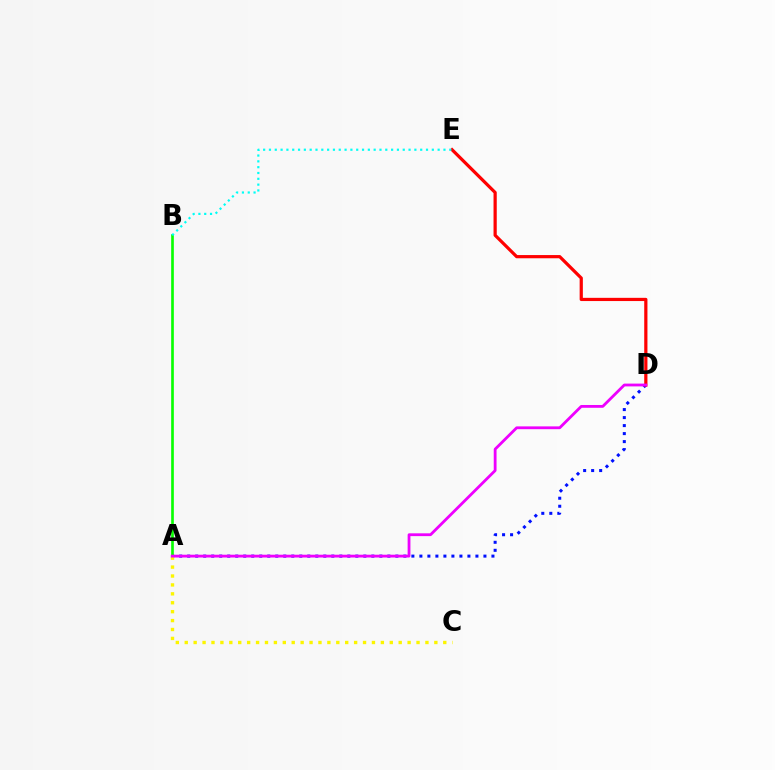{('A', 'D'): [{'color': '#0010ff', 'line_style': 'dotted', 'thickness': 2.18}, {'color': '#ee00ff', 'line_style': 'solid', 'thickness': 2.02}], ('D', 'E'): [{'color': '#ff0000', 'line_style': 'solid', 'thickness': 2.32}], ('A', 'B'): [{'color': '#08ff00', 'line_style': 'solid', 'thickness': 1.91}], ('B', 'E'): [{'color': '#00fff6', 'line_style': 'dotted', 'thickness': 1.58}], ('A', 'C'): [{'color': '#fcf500', 'line_style': 'dotted', 'thickness': 2.42}]}